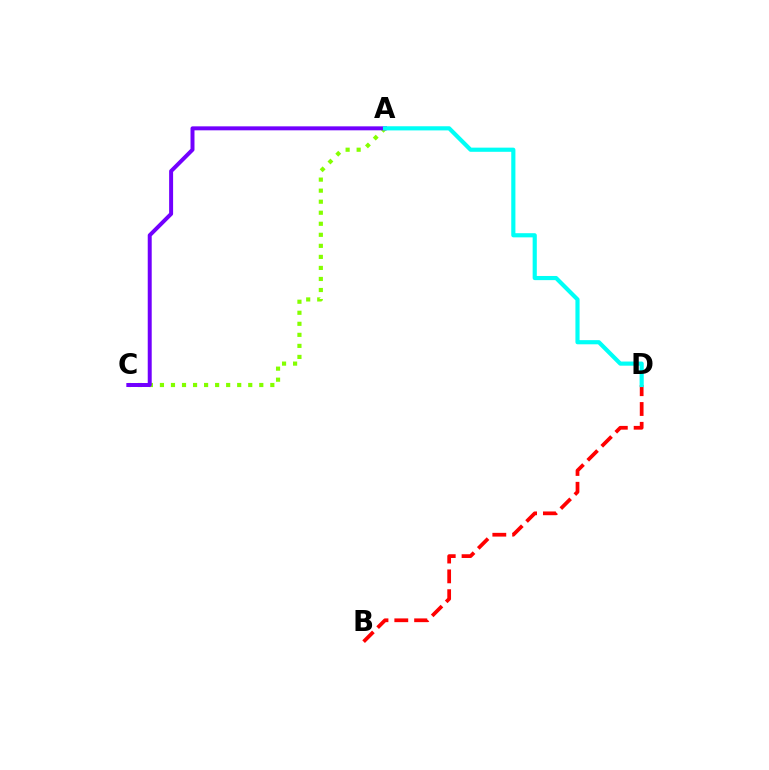{('B', 'D'): [{'color': '#ff0000', 'line_style': 'dashed', 'thickness': 2.69}], ('A', 'C'): [{'color': '#84ff00', 'line_style': 'dotted', 'thickness': 3.0}, {'color': '#7200ff', 'line_style': 'solid', 'thickness': 2.86}], ('A', 'D'): [{'color': '#00fff6', 'line_style': 'solid', 'thickness': 2.99}]}